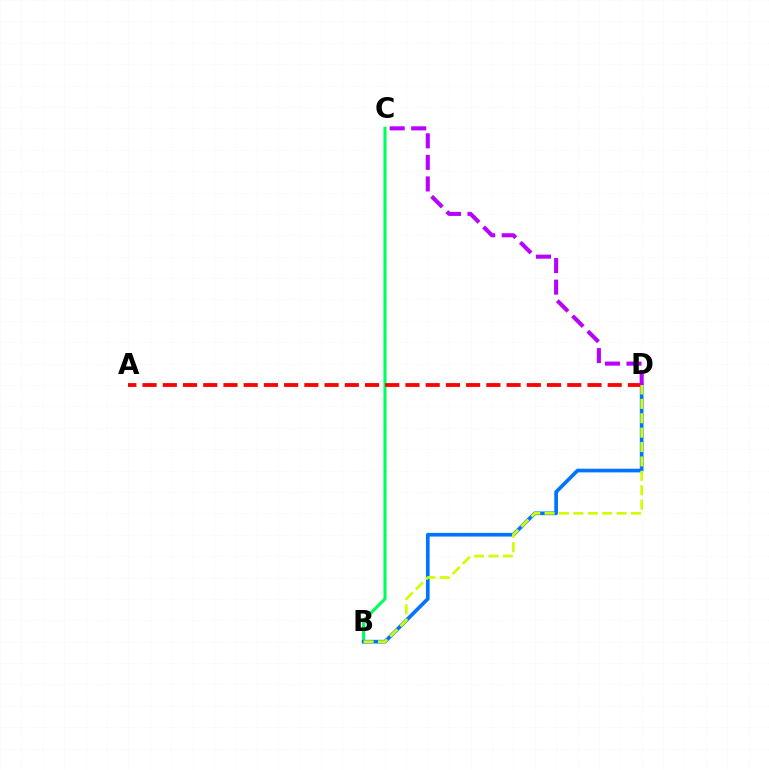{('B', 'C'): [{'color': '#00ff5c', 'line_style': 'solid', 'thickness': 2.23}], ('B', 'D'): [{'color': '#0074ff', 'line_style': 'solid', 'thickness': 2.65}, {'color': '#d1ff00', 'line_style': 'dashed', 'thickness': 1.96}], ('A', 'D'): [{'color': '#ff0000', 'line_style': 'dashed', 'thickness': 2.75}], ('C', 'D'): [{'color': '#b900ff', 'line_style': 'dashed', 'thickness': 2.93}]}